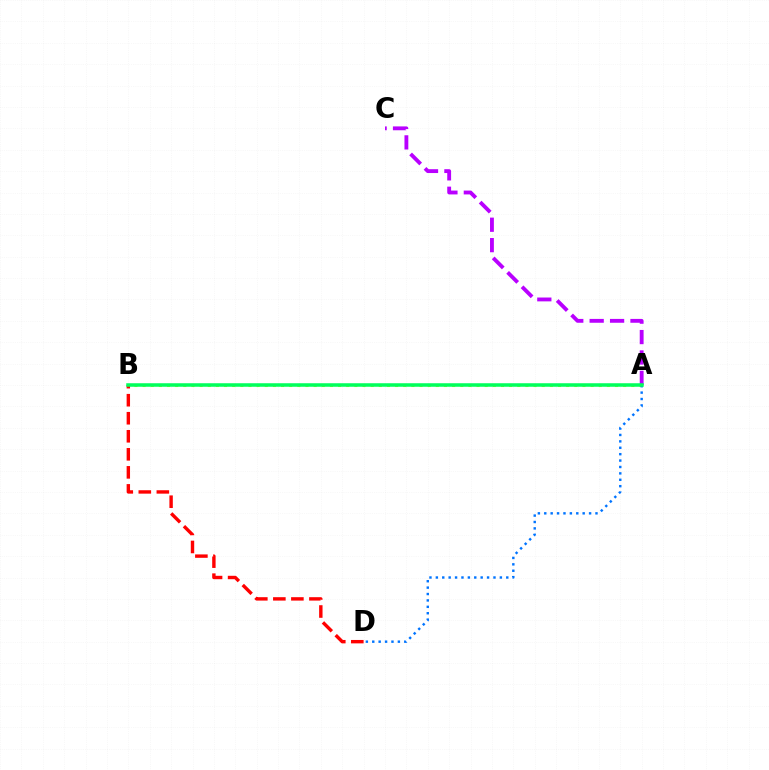{('A', 'C'): [{'color': '#b900ff', 'line_style': 'dashed', 'thickness': 2.77}], ('A', 'B'): [{'color': '#d1ff00', 'line_style': 'dotted', 'thickness': 2.21}, {'color': '#00ff5c', 'line_style': 'solid', 'thickness': 2.54}], ('B', 'D'): [{'color': '#ff0000', 'line_style': 'dashed', 'thickness': 2.45}], ('A', 'D'): [{'color': '#0074ff', 'line_style': 'dotted', 'thickness': 1.74}]}